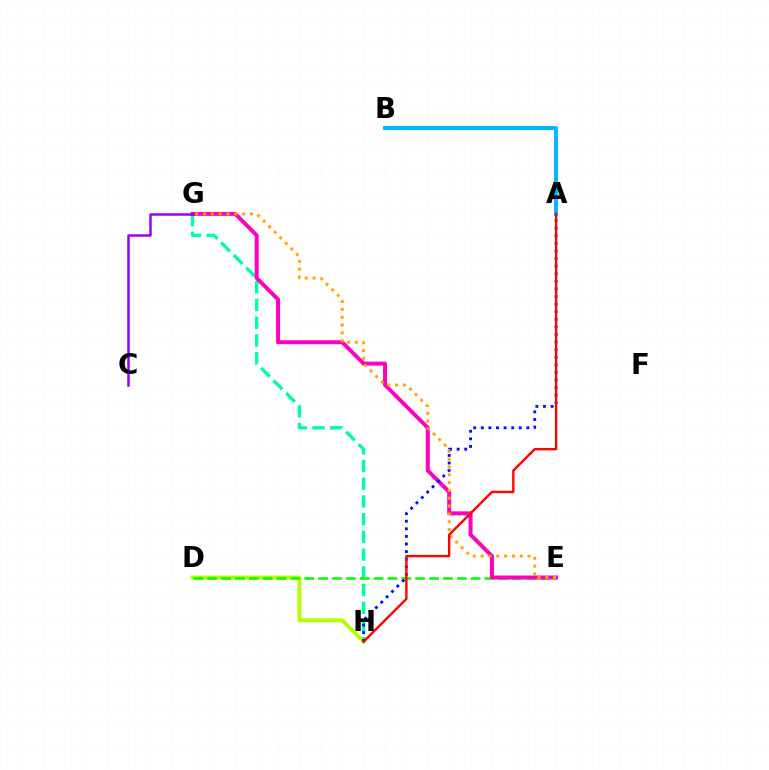{('G', 'H'): [{'color': '#00ff9d', 'line_style': 'dashed', 'thickness': 2.41}], ('D', 'H'): [{'color': '#b3ff00', 'line_style': 'solid', 'thickness': 2.81}], ('A', 'B'): [{'color': '#00b5ff', 'line_style': 'solid', 'thickness': 2.8}], ('D', 'E'): [{'color': '#08ff00', 'line_style': 'dashed', 'thickness': 1.88}], ('E', 'G'): [{'color': '#ff00bd', 'line_style': 'solid', 'thickness': 2.87}, {'color': '#ffa500', 'line_style': 'dotted', 'thickness': 2.13}], ('C', 'G'): [{'color': '#9b00ff', 'line_style': 'solid', 'thickness': 1.81}], ('A', 'H'): [{'color': '#0010ff', 'line_style': 'dotted', 'thickness': 2.06}, {'color': '#ff0000', 'line_style': 'solid', 'thickness': 1.71}]}